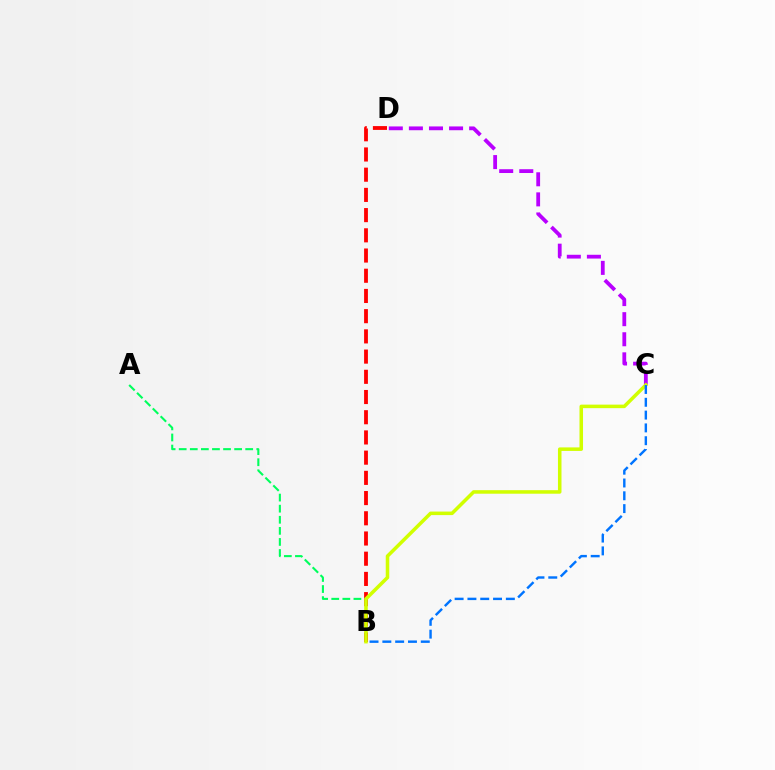{('C', 'D'): [{'color': '#b900ff', 'line_style': 'dashed', 'thickness': 2.73}], ('B', 'D'): [{'color': '#ff0000', 'line_style': 'dashed', 'thickness': 2.75}], ('A', 'B'): [{'color': '#00ff5c', 'line_style': 'dashed', 'thickness': 1.51}], ('B', 'C'): [{'color': '#d1ff00', 'line_style': 'solid', 'thickness': 2.54}, {'color': '#0074ff', 'line_style': 'dashed', 'thickness': 1.74}]}